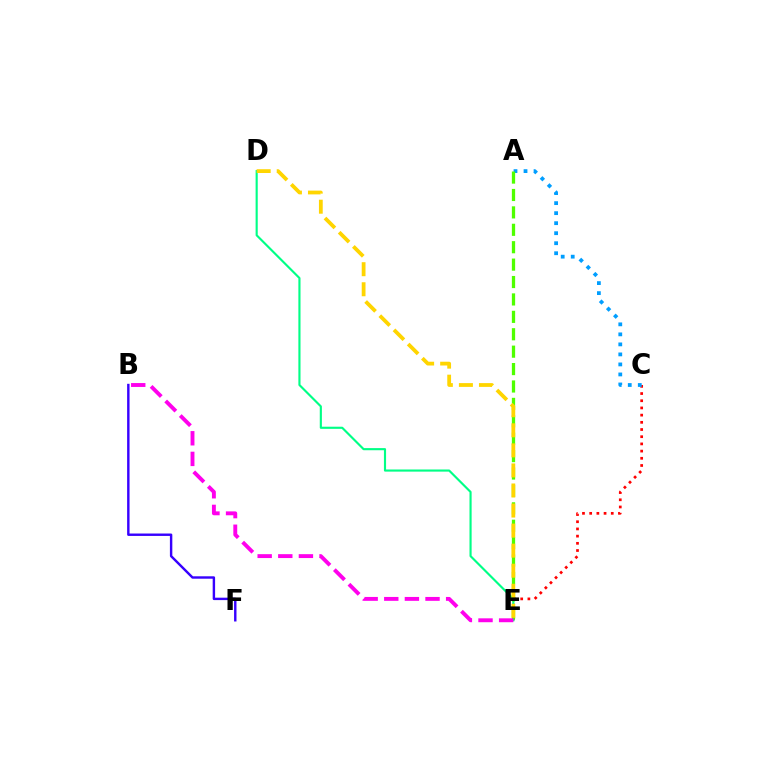{('C', 'E'): [{'color': '#ff0000', 'line_style': 'dotted', 'thickness': 1.95}], ('A', 'C'): [{'color': '#009eff', 'line_style': 'dotted', 'thickness': 2.72}], ('D', 'E'): [{'color': '#00ff86', 'line_style': 'solid', 'thickness': 1.54}, {'color': '#ffd500', 'line_style': 'dashed', 'thickness': 2.72}], ('B', 'F'): [{'color': '#3700ff', 'line_style': 'solid', 'thickness': 1.74}], ('A', 'E'): [{'color': '#4fff00', 'line_style': 'dashed', 'thickness': 2.36}], ('B', 'E'): [{'color': '#ff00ed', 'line_style': 'dashed', 'thickness': 2.8}]}